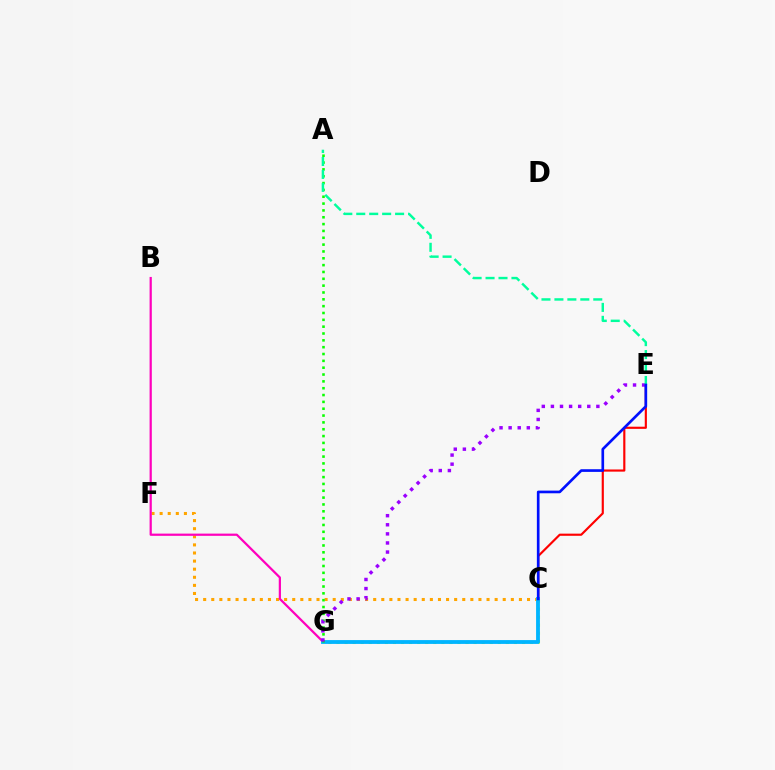{('C', 'F'): [{'color': '#ffa500', 'line_style': 'dotted', 'thickness': 2.2}], ('B', 'G'): [{'color': '#ff00bd', 'line_style': 'solid', 'thickness': 1.6}], ('C', 'G'): [{'color': '#b3ff00', 'line_style': 'dotted', 'thickness': 2.19}, {'color': '#00b5ff', 'line_style': 'solid', 'thickness': 2.75}], ('C', 'E'): [{'color': '#ff0000', 'line_style': 'solid', 'thickness': 1.55}, {'color': '#0010ff', 'line_style': 'solid', 'thickness': 1.92}], ('A', 'G'): [{'color': '#08ff00', 'line_style': 'dotted', 'thickness': 1.86}], ('E', 'G'): [{'color': '#9b00ff', 'line_style': 'dotted', 'thickness': 2.47}], ('A', 'E'): [{'color': '#00ff9d', 'line_style': 'dashed', 'thickness': 1.76}]}